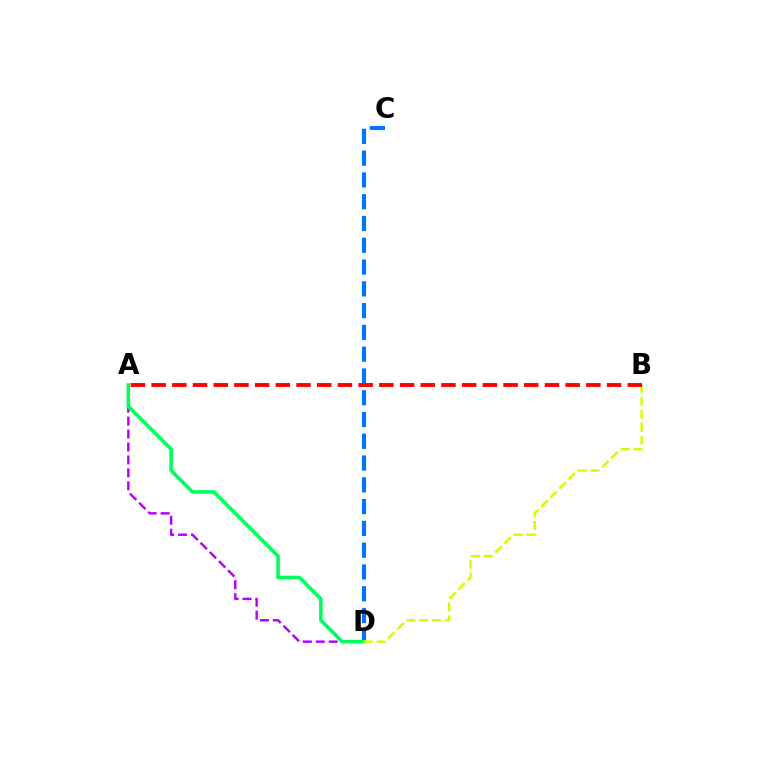{('A', 'D'): [{'color': '#b900ff', 'line_style': 'dashed', 'thickness': 1.76}, {'color': '#00ff5c', 'line_style': 'solid', 'thickness': 2.57}], ('C', 'D'): [{'color': '#0074ff', 'line_style': 'dashed', 'thickness': 2.96}], ('B', 'D'): [{'color': '#d1ff00', 'line_style': 'dashed', 'thickness': 1.75}], ('A', 'B'): [{'color': '#ff0000', 'line_style': 'dashed', 'thickness': 2.81}]}